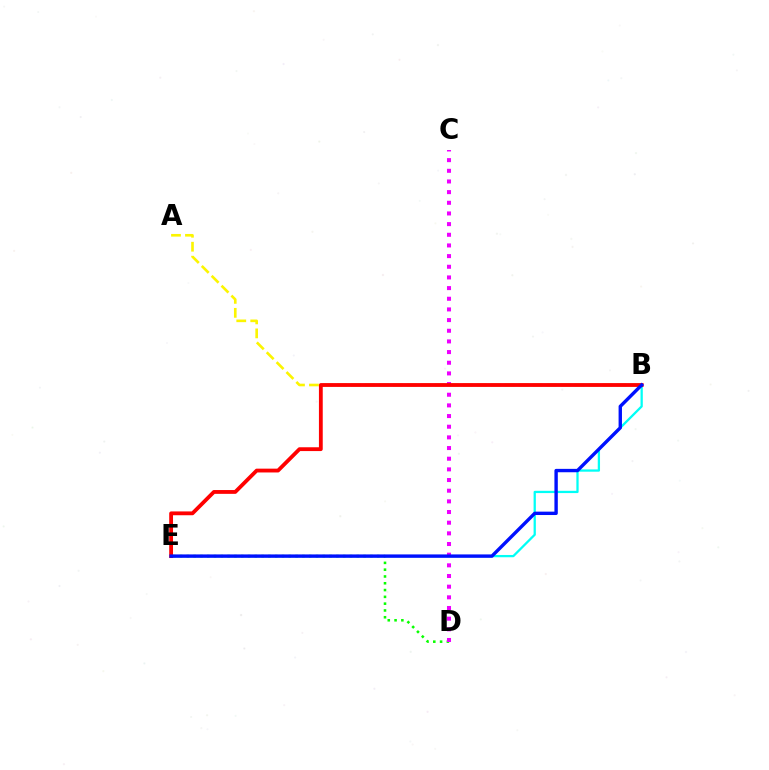{('D', 'E'): [{'color': '#08ff00', 'line_style': 'dotted', 'thickness': 1.85}], ('A', 'B'): [{'color': '#fcf500', 'line_style': 'dashed', 'thickness': 1.9}], ('B', 'E'): [{'color': '#00fff6', 'line_style': 'solid', 'thickness': 1.64}, {'color': '#ff0000', 'line_style': 'solid', 'thickness': 2.75}, {'color': '#0010ff', 'line_style': 'solid', 'thickness': 2.44}], ('C', 'D'): [{'color': '#ee00ff', 'line_style': 'dotted', 'thickness': 2.9}]}